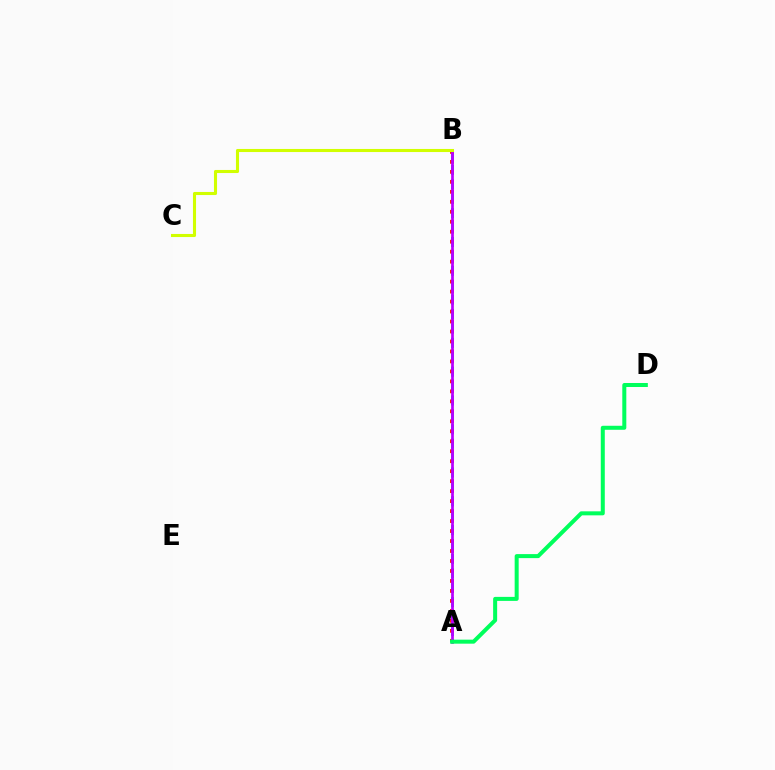{('A', 'B'): [{'color': '#0074ff', 'line_style': 'dashed', 'thickness': 1.96}, {'color': '#ff0000', 'line_style': 'dotted', 'thickness': 2.71}, {'color': '#b900ff', 'line_style': 'solid', 'thickness': 1.96}], ('B', 'C'): [{'color': '#d1ff00', 'line_style': 'solid', 'thickness': 2.22}], ('A', 'D'): [{'color': '#00ff5c', 'line_style': 'solid', 'thickness': 2.89}]}